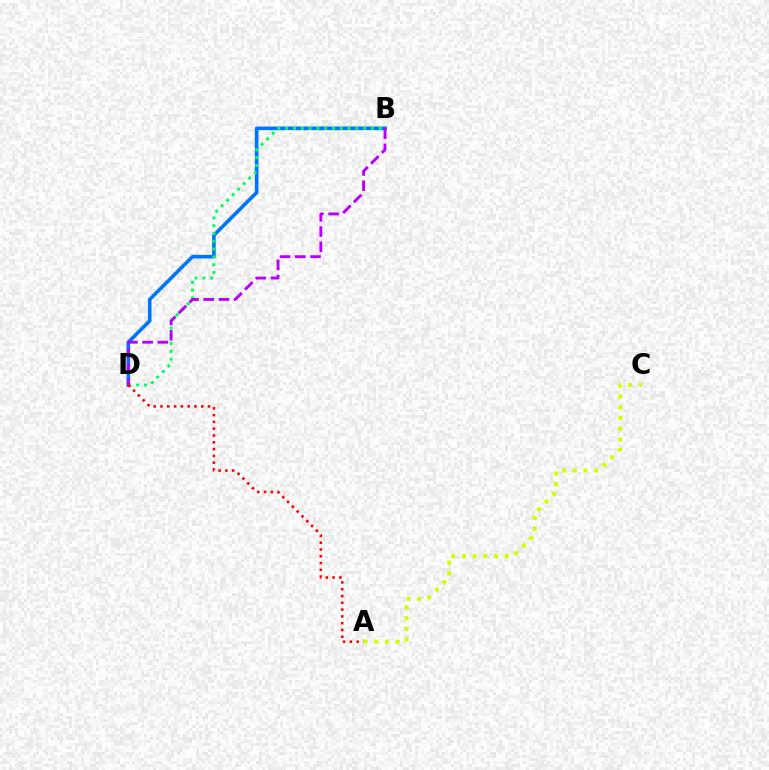{('B', 'D'): [{'color': '#0074ff', 'line_style': 'solid', 'thickness': 2.6}, {'color': '#00ff5c', 'line_style': 'dotted', 'thickness': 2.12}, {'color': '#b900ff', 'line_style': 'dashed', 'thickness': 2.07}], ('A', 'D'): [{'color': '#ff0000', 'line_style': 'dotted', 'thickness': 1.85}], ('A', 'C'): [{'color': '#d1ff00', 'line_style': 'dotted', 'thickness': 2.91}]}